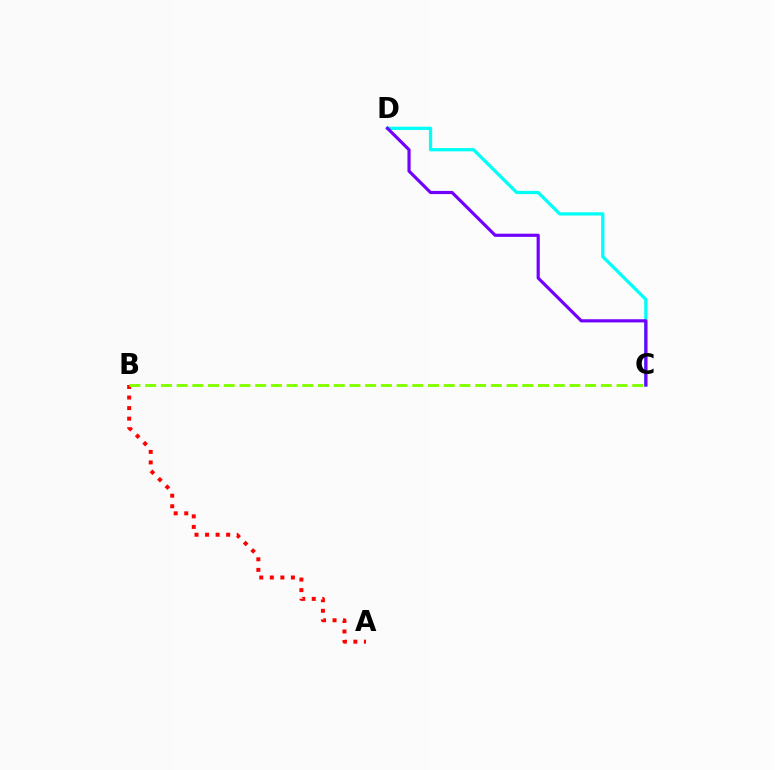{('A', 'B'): [{'color': '#ff0000', 'line_style': 'dotted', 'thickness': 2.87}], ('B', 'C'): [{'color': '#84ff00', 'line_style': 'dashed', 'thickness': 2.13}], ('C', 'D'): [{'color': '#00fff6', 'line_style': 'solid', 'thickness': 2.35}, {'color': '#7200ff', 'line_style': 'solid', 'thickness': 2.28}]}